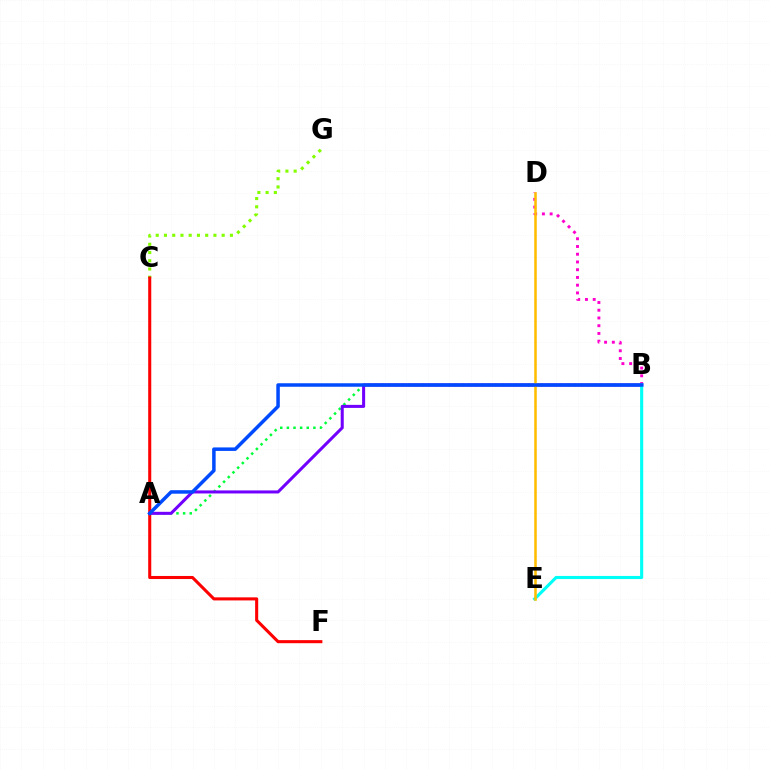{('A', 'B'): [{'color': '#00ff39', 'line_style': 'dotted', 'thickness': 1.8}, {'color': '#7200ff', 'line_style': 'solid', 'thickness': 2.19}, {'color': '#004bff', 'line_style': 'solid', 'thickness': 2.52}], ('C', 'G'): [{'color': '#84ff00', 'line_style': 'dotted', 'thickness': 2.24}], ('C', 'F'): [{'color': '#ff0000', 'line_style': 'solid', 'thickness': 2.21}], ('B', 'D'): [{'color': '#ff00cf', 'line_style': 'dotted', 'thickness': 2.1}], ('B', 'E'): [{'color': '#00fff6', 'line_style': 'solid', 'thickness': 2.24}], ('D', 'E'): [{'color': '#ffbd00', 'line_style': 'solid', 'thickness': 1.84}]}